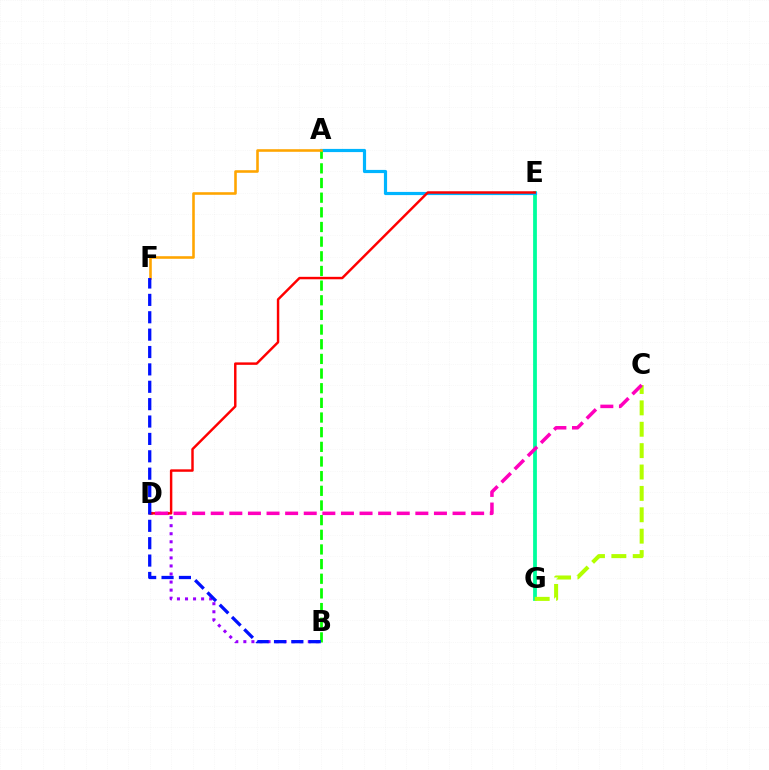{('E', 'G'): [{'color': '#00ff9d', 'line_style': 'solid', 'thickness': 2.72}], ('A', 'E'): [{'color': '#00b5ff', 'line_style': 'solid', 'thickness': 2.29}], ('C', 'G'): [{'color': '#b3ff00', 'line_style': 'dashed', 'thickness': 2.9}], ('B', 'D'): [{'color': '#9b00ff', 'line_style': 'dotted', 'thickness': 2.19}], ('D', 'E'): [{'color': '#ff0000', 'line_style': 'solid', 'thickness': 1.76}], ('A', 'B'): [{'color': '#08ff00', 'line_style': 'dashed', 'thickness': 1.99}], ('C', 'D'): [{'color': '#ff00bd', 'line_style': 'dashed', 'thickness': 2.53}], ('A', 'F'): [{'color': '#ffa500', 'line_style': 'solid', 'thickness': 1.86}], ('B', 'F'): [{'color': '#0010ff', 'line_style': 'dashed', 'thickness': 2.36}]}